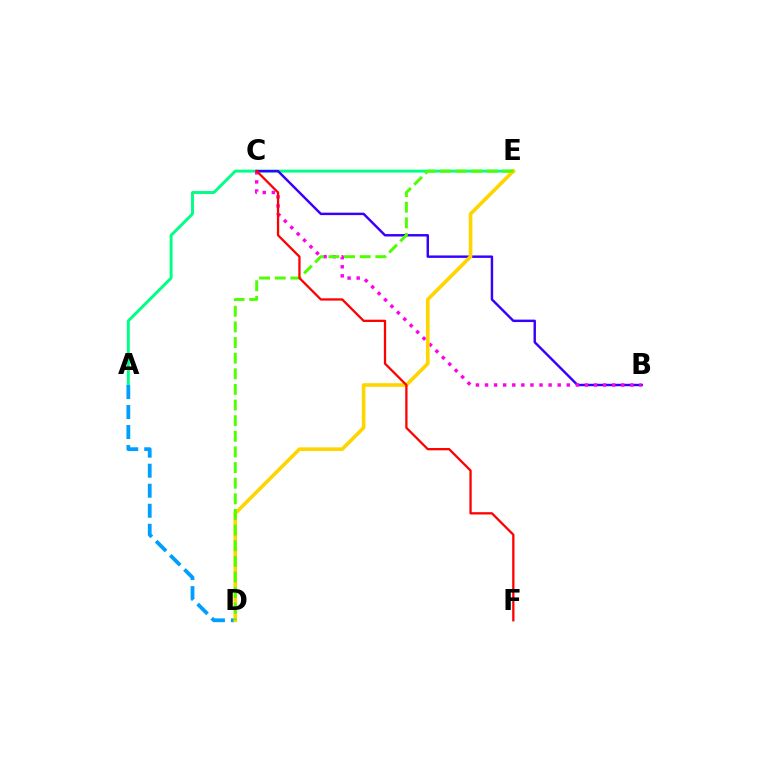{('A', 'E'): [{'color': '#00ff86', 'line_style': 'solid', 'thickness': 2.11}], ('B', 'C'): [{'color': '#3700ff', 'line_style': 'solid', 'thickness': 1.76}, {'color': '#ff00ed', 'line_style': 'dotted', 'thickness': 2.47}], ('A', 'D'): [{'color': '#009eff', 'line_style': 'dashed', 'thickness': 2.72}], ('D', 'E'): [{'color': '#ffd500', 'line_style': 'solid', 'thickness': 2.62}, {'color': '#4fff00', 'line_style': 'dashed', 'thickness': 2.12}], ('C', 'F'): [{'color': '#ff0000', 'line_style': 'solid', 'thickness': 1.64}]}